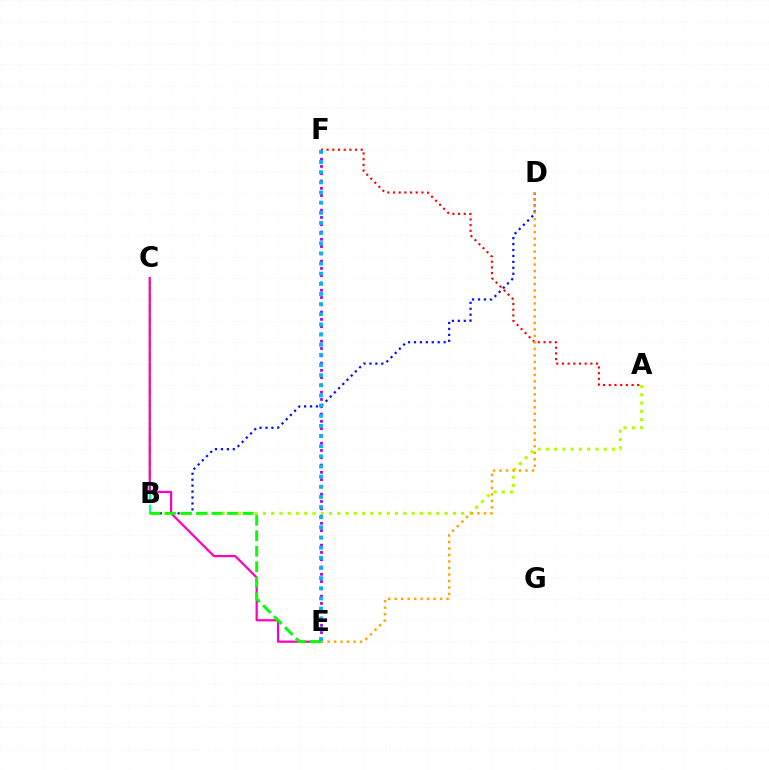{('A', 'F'): [{'color': '#ff0000', 'line_style': 'dotted', 'thickness': 1.54}], ('E', 'F'): [{'color': '#9b00ff', 'line_style': 'dotted', 'thickness': 1.98}, {'color': '#00b5ff', 'line_style': 'dotted', 'thickness': 2.76}], ('B', 'C'): [{'color': '#00ff9d', 'line_style': 'dashed', 'thickness': 1.6}], ('B', 'D'): [{'color': '#0010ff', 'line_style': 'dotted', 'thickness': 1.61}], ('A', 'B'): [{'color': '#b3ff00', 'line_style': 'dotted', 'thickness': 2.24}], ('C', 'E'): [{'color': '#ff00bd', 'line_style': 'solid', 'thickness': 1.61}], ('D', 'E'): [{'color': '#ffa500', 'line_style': 'dotted', 'thickness': 1.76}], ('B', 'E'): [{'color': '#08ff00', 'line_style': 'dashed', 'thickness': 2.11}]}